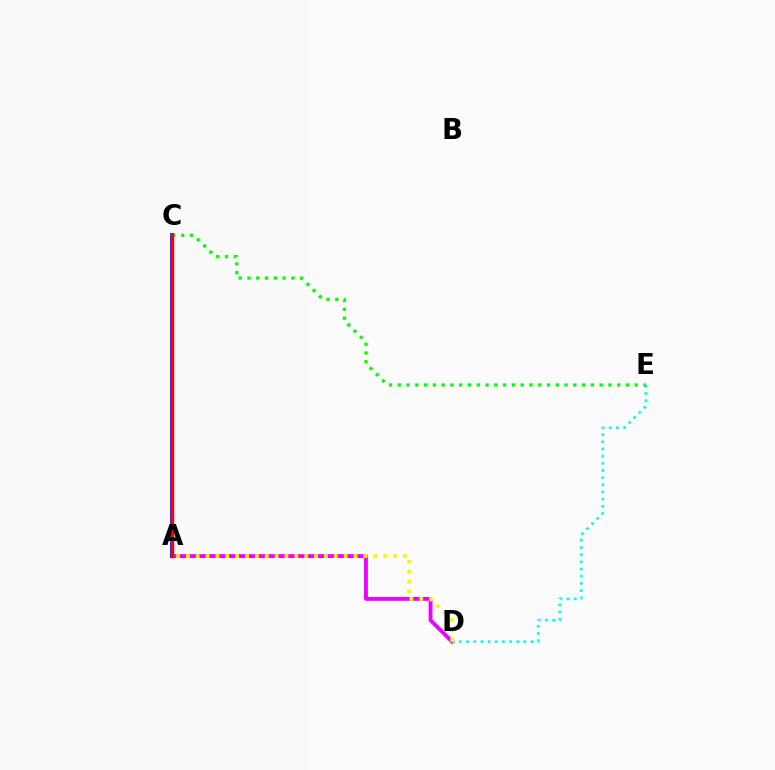{('A', 'D'): [{'color': '#ee00ff', 'line_style': 'solid', 'thickness': 2.78}, {'color': '#fcf500', 'line_style': 'dotted', 'thickness': 2.68}], ('D', 'E'): [{'color': '#00fff6', 'line_style': 'dotted', 'thickness': 1.95}], ('C', 'E'): [{'color': '#08ff00', 'line_style': 'dotted', 'thickness': 2.39}], ('A', 'C'): [{'color': '#0010ff', 'line_style': 'solid', 'thickness': 2.69}, {'color': '#ff0000', 'line_style': 'solid', 'thickness': 2.49}]}